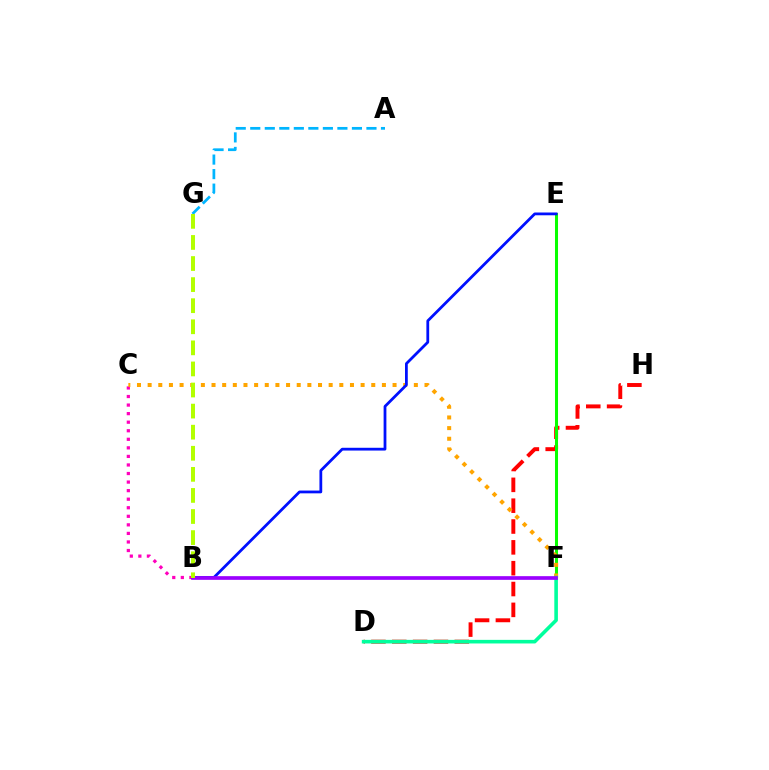{('D', 'H'): [{'color': '#ff0000', 'line_style': 'dashed', 'thickness': 2.83}], ('B', 'C'): [{'color': '#ff00bd', 'line_style': 'dotted', 'thickness': 2.32}], ('E', 'F'): [{'color': '#08ff00', 'line_style': 'solid', 'thickness': 2.18}], ('C', 'F'): [{'color': '#ffa500', 'line_style': 'dotted', 'thickness': 2.89}], ('B', 'E'): [{'color': '#0010ff', 'line_style': 'solid', 'thickness': 2.0}], ('D', 'F'): [{'color': '#00ff9d', 'line_style': 'solid', 'thickness': 2.59}], ('A', 'G'): [{'color': '#00b5ff', 'line_style': 'dashed', 'thickness': 1.97}], ('B', 'F'): [{'color': '#9b00ff', 'line_style': 'solid', 'thickness': 2.65}], ('B', 'G'): [{'color': '#b3ff00', 'line_style': 'dashed', 'thickness': 2.86}]}